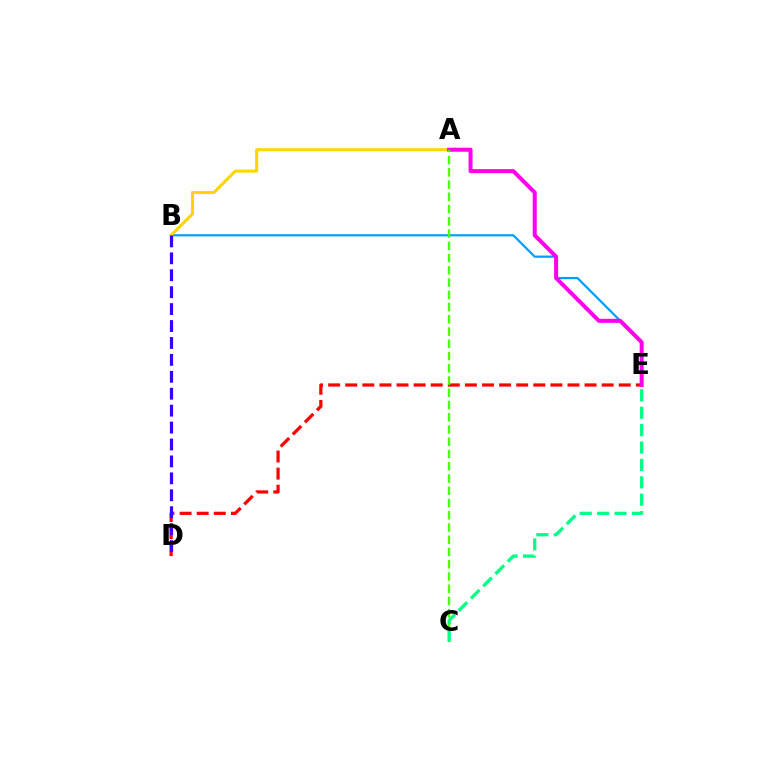{('B', 'E'): [{'color': '#009eff', 'line_style': 'solid', 'thickness': 1.61}], ('A', 'B'): [{'color': '#ffd500', 'line_style': 'solid', 'thickness': 2.21}], ('D', 'E'): [{'color': '#ff0000', 'line_style': 'dashed', 'thickness': 2.32}], ('A', 'E'): [{'color': '#ff00ed', 'line_style': 'solid', 'thickness': 2.89}], ('A', 'C'): [{'color': '#4fff00', 'line_style': 'dashed', 'thickness': 1.66}], ('B', 'D'): [{'color': '#3700ff', 'line_style': 'dashed', 'thickness': 2.3}], ('C', 'E'): [{'color': '#00ff86', 'line_style': 'dashed', 'thickness': 2.36}]}